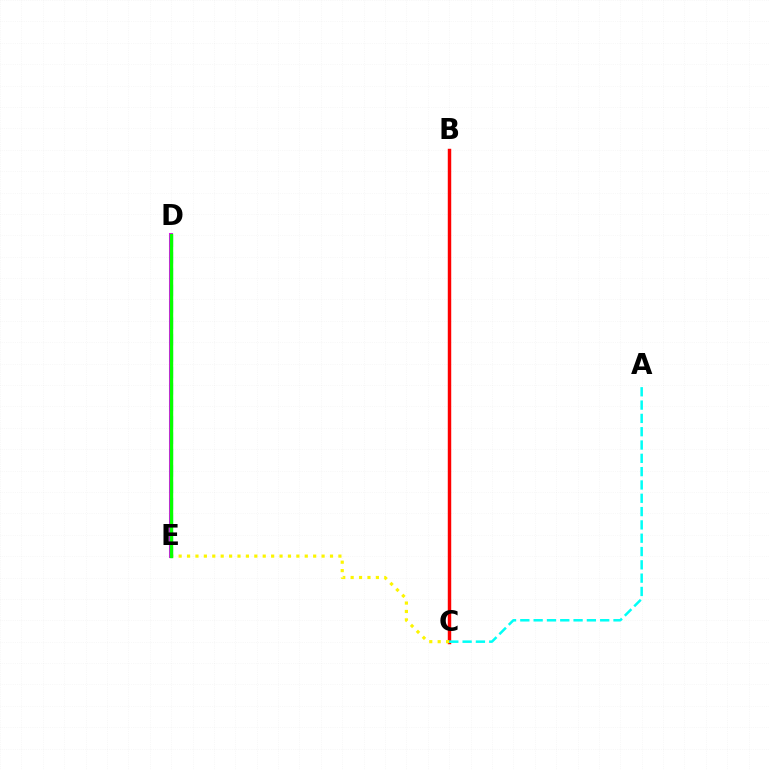{('B', 'C'): [{'color': '#ff0000', 'line_style': 'solid', 'thickness': 2.48}], ('D', 'E'): [{'color': '#ee00ff', 'line_style': 'solid', 'thickness': 2.9}, {'color': '#0010ff', 'line_style': 'dashed', 'thickness': 2.23}, {'color': '#08ff00', 'line_style': 'solid', 'thickness': 2.44}], ('C', 'E'): [{'color': '#fcf500', 'line_style': 'dotted', 'thickness': 2.28}], ('A', 'C'): [{'color': '#00fff6', 'line_style': 'dashed', 'thickness': 1.81}]}